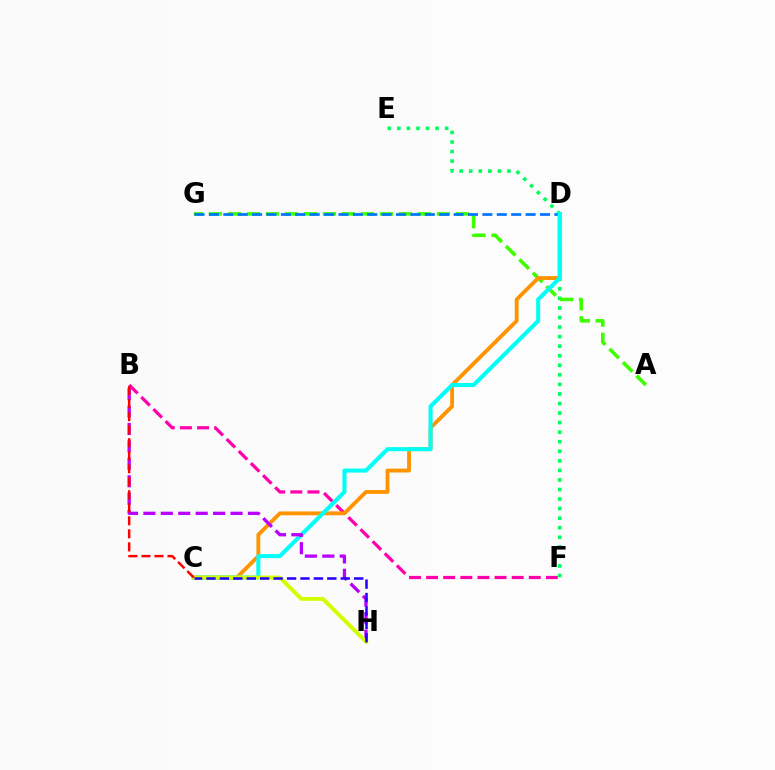{('E', 'F'): [{'color': '#00ff5c', 'line_style': 'dotted', 'thickness': 2.6}], ('A', 'G'): [{'color': '#3dff00', 'line_style': 'dashed', 'thickness': 2.58}], ('B', 'F'): [{'color': '#ff00ac', 'line_style': 'dashed', 'thickness': 2.32}], ('D', 'G'): [{'color': '#0074ff', 'line_style': 'dashed', 'thickness': 1.96}], ('C', 'D'): [{'color': '#ff9400', 'line_style': 'solid', 'thickness': 2.77}, {'color': '#00fff6', 'line_style': 'solid', 'thickness': 2.92}], ('B', 'H'): [{'color': '#b900ff', 'line_style': 'dashed', 'thickness': 2.37}], ('C', 'H'): [{'color': '#d1ff00', 'line_style': 'solid', 'thickness': 2.83}, {'color': '#2500ff', 'line_style': 'dashed', 'thickness': 1.82}], ('B', 'C'): [{'color': '#ff0000', 'line_style': 'dashed', 'thickness': 1.77}]}